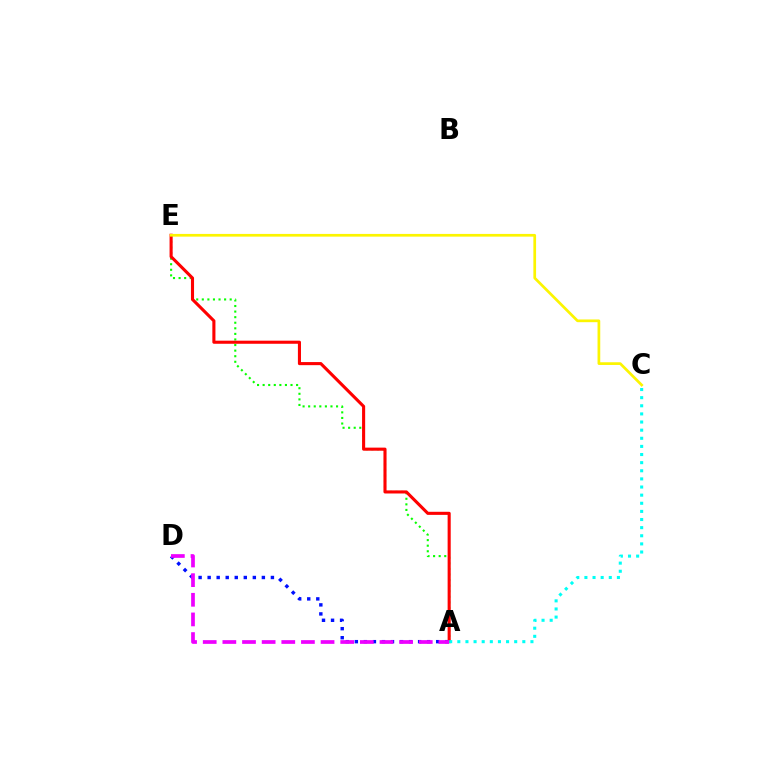{('A', 'E'): [{'color': '#08ff00', 'line_style': 'dotted', 'thickness': 1.52}, {'color': '#ff0000', 'line_style': 'solid', 'thickness': 2.23}], ('A', 'D'): [{'color': '#0010ff', 'line_style': 'dotted', 'thickness': 2.46}, {'color': '#ee00ff', 'line_style': 'dashed', 'thickness': 2.67}], ('A', 'C'): [{'color': '#00fff6', 'line_style': 'dotted', 'thickness': 2.21}], ('C', 'E'): [{'color': '#fcf500', 'line_style': 'solid', 'thickness': 1.95}]}